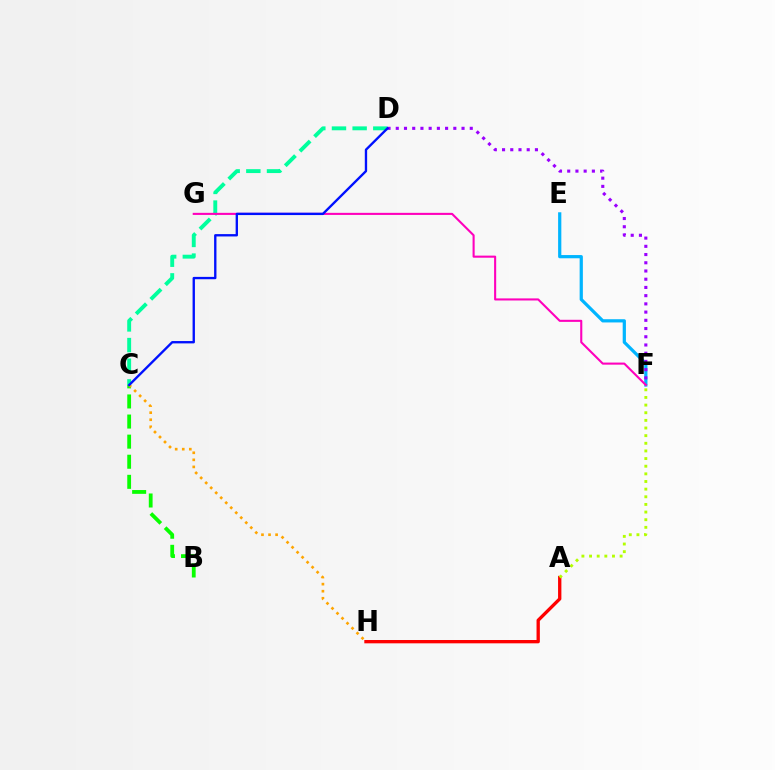{('E', 'F'): [{'color': '#00b5ff', 'line_style': 'solid', 'thickness': 2.32}], ('A', 'H'): [{'color': '#ff0000', 'line_style': 'solid', 'thickness': 2.39}], ('A', 'F'): [{'color': '#b3ff00', 'line_style': 'dotted', 'thickness': 2.08}], ('C', 'D'): [{'color': '#00ff9d', 'line_style': 'dashed', 'thickness': 2.81}, {'color': '#0010ff', 'line_style': 'solid', 'thickness': 1.69}], ('B', 'C'): [{'color': '#08ff00', 'line_style': 'dashed', 'thickness': 2.73}], ('C', 'H'): [{'color': '#ffa500', 'line_style': 'dotted', 'thickness': 1.92}], ('D', 'F'): [{'color': '#9b00ff', 'line_style': 'dotted', 'thickness': 2.23}], ('F', 'G'): [{'color': '#ff00bd', 'line_style': 'solid', 'thickness': 1.51}]}